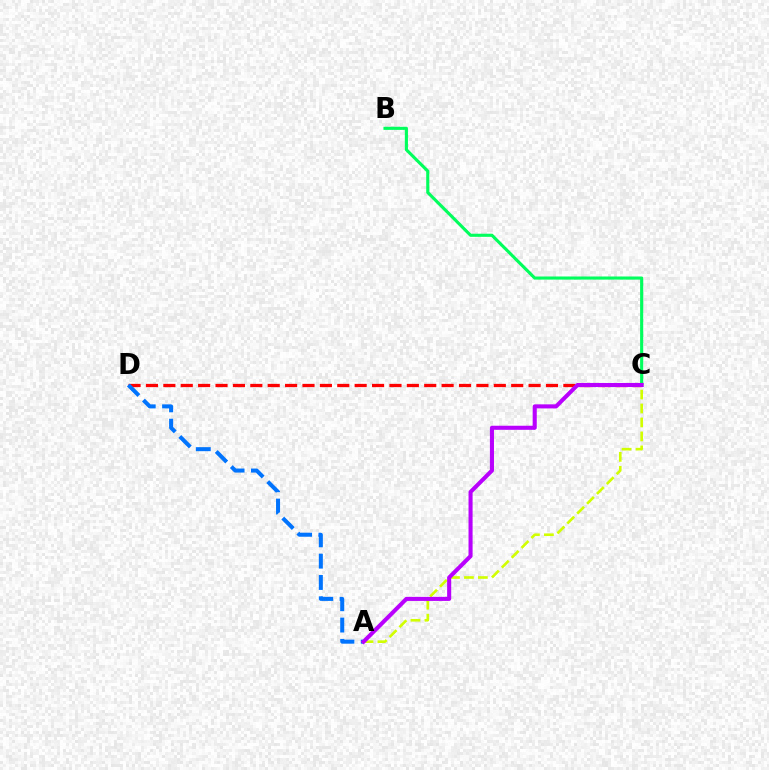{('A', 'C'): [{'color': '#d1ff00', 'line_style': 'dashed', 'thickness': 1.9}, {'color': '#b900ff', 'line_style': 'solid', 'thickness': 2.93}], ('C', 'D'): [{'color': '#ff0000', 'line_style': 'dashed', 'thickness': 2.36}], ('A', 'D'): [{'color': '#0074ff', 'line_style': 'dashed', 'thickness': 2.9}], ('B', 'C'): [{'color': '#00ff5c', 'line_style': 'solid', 'thickness': 2.24}]}